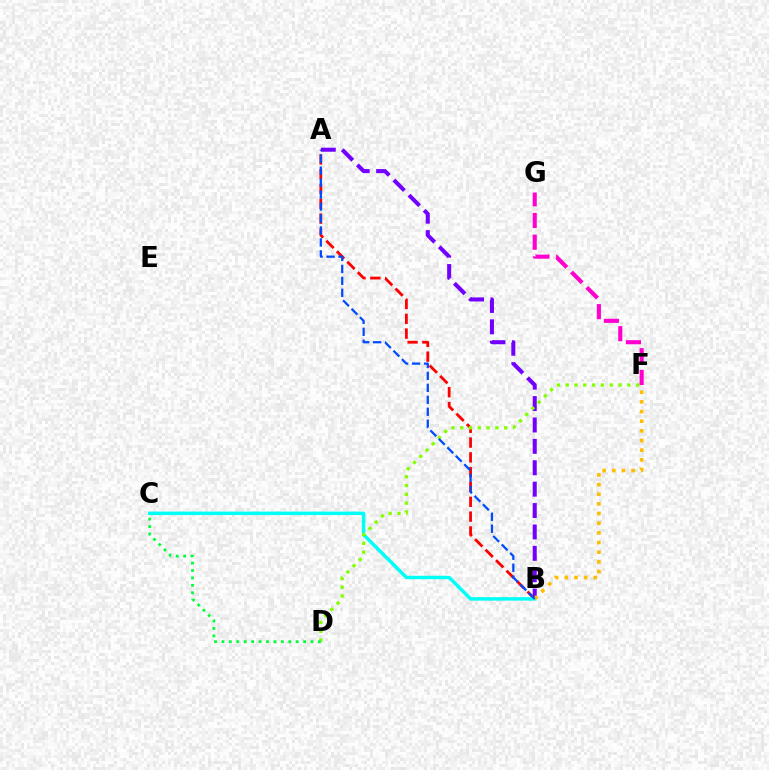{('A', 'B'): [{'color': '#7200ff', 'line_style': 'dashed', 'thickness': 2.91}, {'color': '#ff0000', 'line_style': 'dashed', 'thickness': 2.01}, {'color': '#004bff', 'line_style': 'dashed', 'thickness': 1.62}], ('B', 'C'): [{'color': '#00fff6', 'line_style': 'solid', 'thickness': 2.49}], ('D', 'F'): [{'color': '#84ff00', 'line_style': 'dotted', 'thickness': 2.39}], ('F', 'G'): [{'color': '#ff00cf', 'line_style': 'dashed', 'thickness': 2.95}], ('C', 'D'): [{'color': '#00ff39', 'line_style': 'dotted', 'thickness': 2.02}], ('B', 'F'): [{'color': '#ffbd00', 'line_style': 'dotted', 'thickness': 2.62}]}